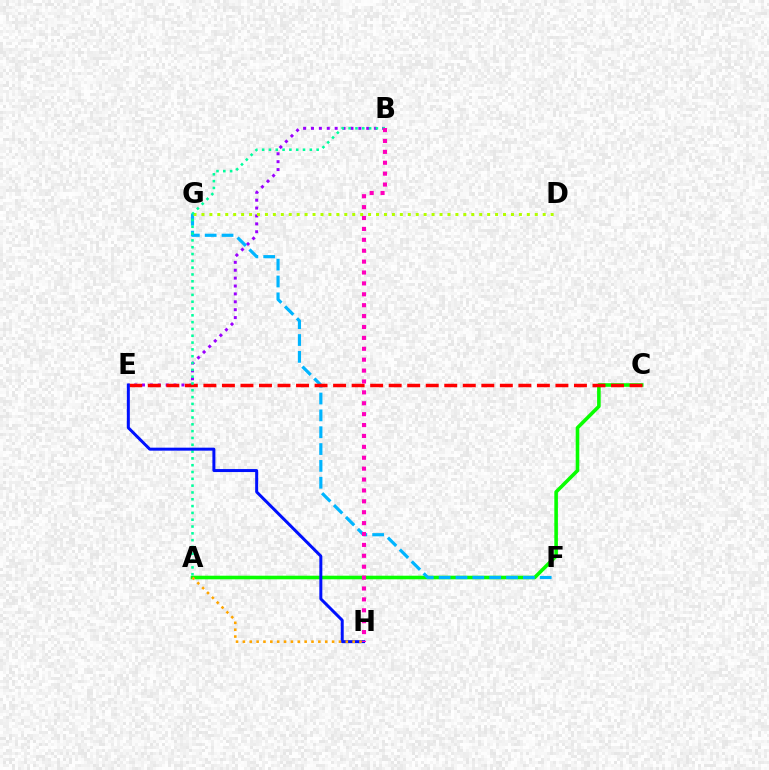{('B', 'E'): [{'color': '#9b00ff', 'line_style': 'dotted', 'thickness': 2.14}], ('A', 'C'): [{'color': '#08ff00', 'line_style': 'solid', 'thickness': 2.58}], ('F', 'G'): [{'color': '#00b5ff', 'line_style': 'dashed', 'thickness': 2.29}], ('C', 'E'): [{'color': '#ff0000', 'line_style': 'dashed', 'thickness': 2.52}], ('D', 'G'): [{'color': '#b3ff00', 'line_style': 'dotted', 'thickness': 2.16}], ('A', 'B'): [{'color': '#00ff9d', 'line_style': 'dotted', 'thickness': 1.85}], ('E', 'H'): [{'color': '#0010ff', 'line_style': 'solid', 'thickness': 2.15}], ('A', 'H'): [{'color': '#ffa500', 'line_style': 'dotted', 'thickness': 1.86}], ('B', 'H'): [{'color': '#ff00bd', 'line_style': 'dotted', 'thickness': 2.96}]}